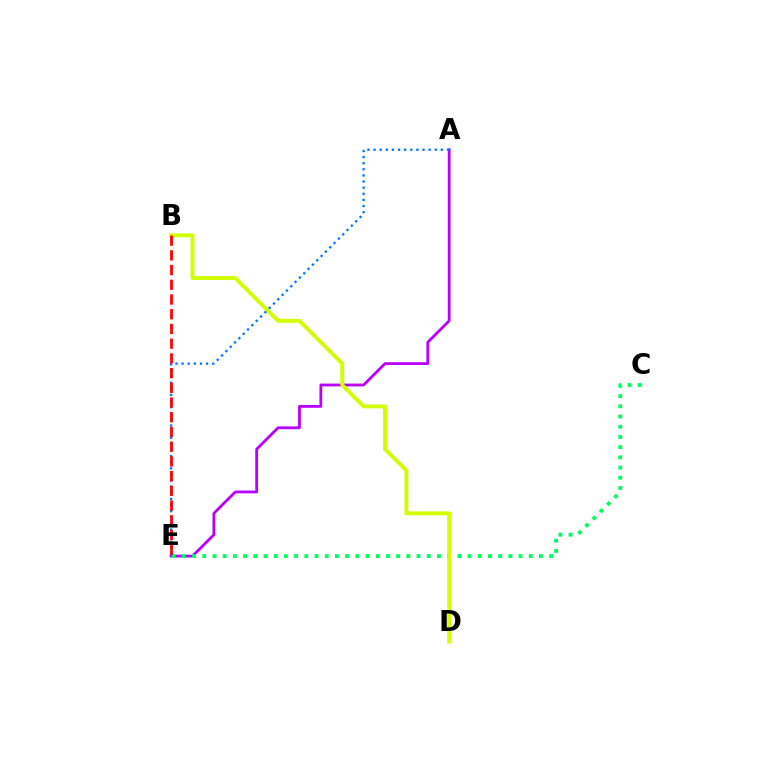{('A', 'E'): [{'color': '#b900ff', 'line_style': 'solid', 'thickness': 2.02}, {'color': '#0074ff', 'line_style': 'dotted', 'thickness': 1.66}], ('C', 'E'): [{'color': '#00ff5c', 'line_style': 'dotted', 'thickness': 2.77}], ('B', 'D'): [{'color': '#d1ff00', 'line_style': 'solid', 'thickness': 2.81}], ('B', 'E'): [{'color': '#ff0000', 'line_style': 'dashed', 'thickness': 2.0}]}